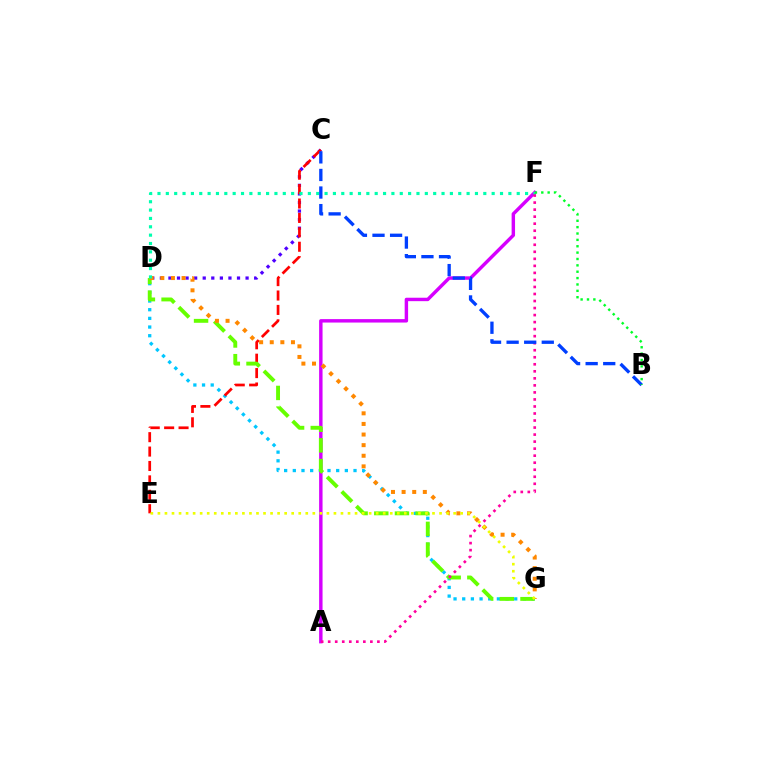{('C', 'D'): [{'color': '#4f00ff', 'line_style': 'dotted', 'thickness': 2.33}], ('D', 'G'): [{'color': '#00c7ff', 'line_style': 'dotted', 'thickness': 2.36}, {'color': '#66ff00', 'line_style': 'dashed', 'thickness': 2.81}, {'color': '#ff8800', 'line_style': 'dotted', 'thickness': 2.88}], ('C', 'E'): [{'color': '#ff0000', 'line_style': 'dashed', 'thickness': 1.96}], ('A', 'F'): [{'color': '#d600ff', 'line_style': 'solid', 'thickness': 2.47}, {'color': '#ff00a0', 'line_style': 'dotted', 'thickness': 1.91}], ('D', 'F'): [{'color': '#00ffaf', 'line_style': 'dotted', 'thickness': 2.27}], ('E', 'G'): [{'color': '#eeff00', 'line_style': 'dotted', 'thickness': 1.91}], ('B', 'C'): [{'color': '#003fff', 'line_style': 'dashed', 'thickness': 2.39}], ('B', 'F'): [{'color': '#00ff27', 'line_style': 'dotted', 'thickness': 1.73}]}